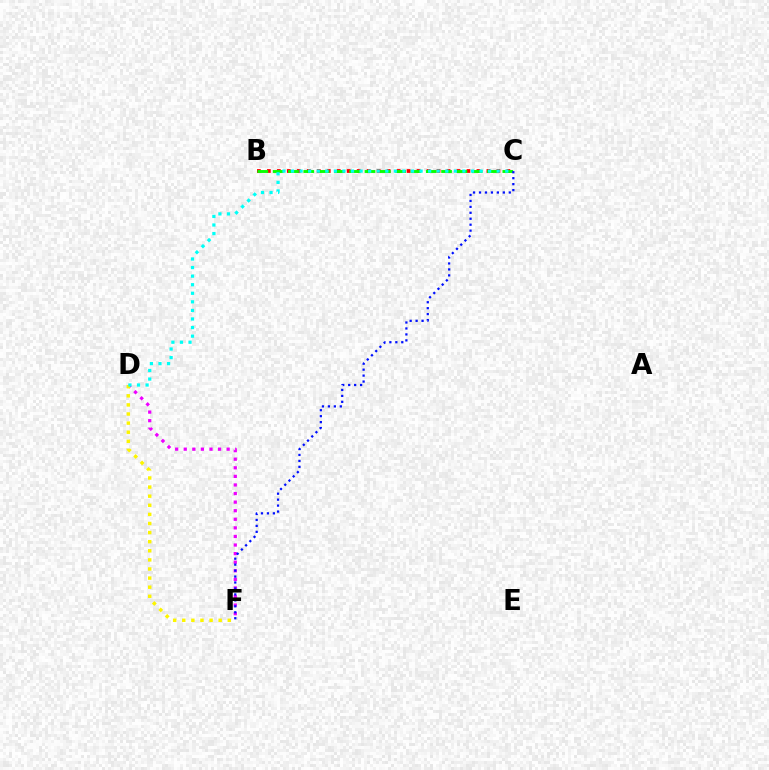{('D', 'F'): [{'color': '#ee00ff', 'line_style': 'dotted', 'thickness': 2.33}, {'color': '#fcf500', 'line_style': 'dotted', 'thickness': 2.47}], ('B', 'C'): [{'color': '#ff0000', 'line_style': 'dotted', 'thickness': 2.71}, {'color': '#08ff00', 'line_style': 'dashed', 'thickness': 2.08}], ('C', 'D'): [{'color': '#00fff6', 'line_style': 'dotted', 'thickness': 2.33}], ('C', 'F'): [{'color': '#0010ff', 'line_style': 'dotted', 'thickness': 1.62}]}